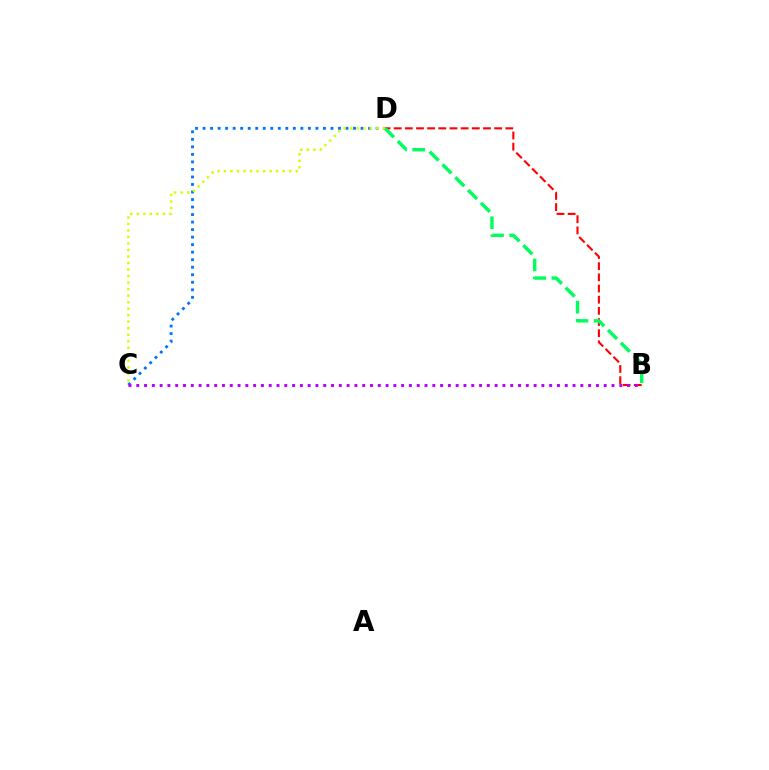{('B', 'D'): [{'color': '#ff0000', 'line_style': 'dashed', 'thickness': 1.52}, {'color': '#00ff5c', 'line_style': 'dashed', 'thickness': 2.46}], ('C', 'D'): [{'color': '#0074ff', 'line_style': 'dotted', 'thickness': 2.04}, {'color': '#d1ff00', 'line_style': 'dotted', 'thickness': 1.77}], ('B', 'C'): [{'color': '#b900ff', 'line_style': 'dotted', 'thickness': 2.12}]}